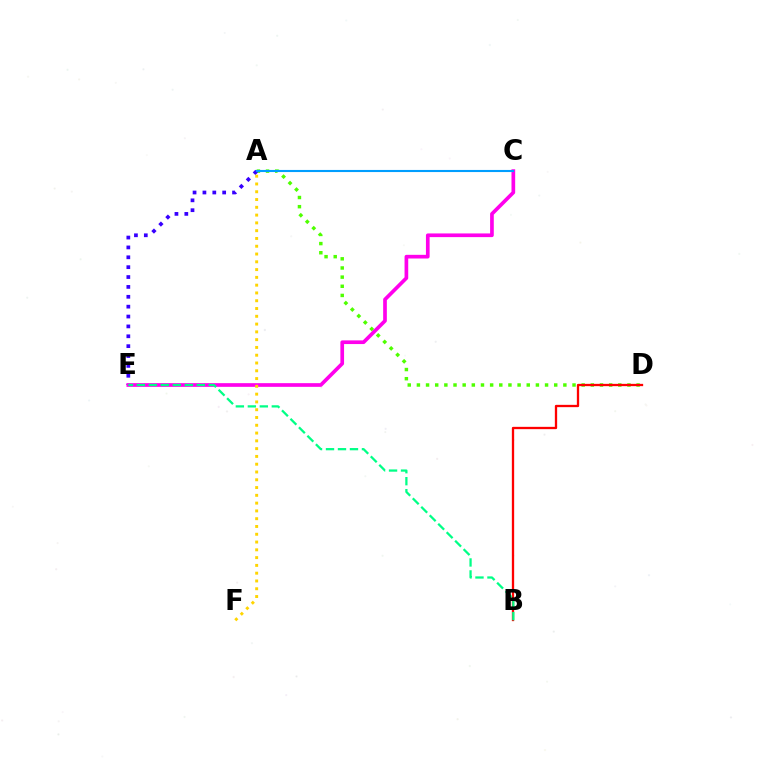{('A', 'D'): [{'color': '#4fff00', 'line_style': 'dotted', 'thickness': 2.49}], ('A', 'E'): [{'color': '#3700ff', 'line_style': 'dotted', 'thickness': 2.68}], ('C', 'E'): [{'color': '#ff00ed', 'line_style': 'solid', 'thickness': 2.65}], ('A', 'F'): [{'color': '#ffd500', 'line_style': 'dotted', 'thickness': 2.11}], ('B', 'D'): [{'color': '#ff0000', 'line_style': 'solid', 'thickness': 1.66}], ('B', 'E'): [{'color': '#00ff86', 'line_style': 'dashed', 'thickness': 1.63}], ('A', 'C'): [{'color': '#009eff', 'line_style': 'solid', 'thickness': 1.52}]}